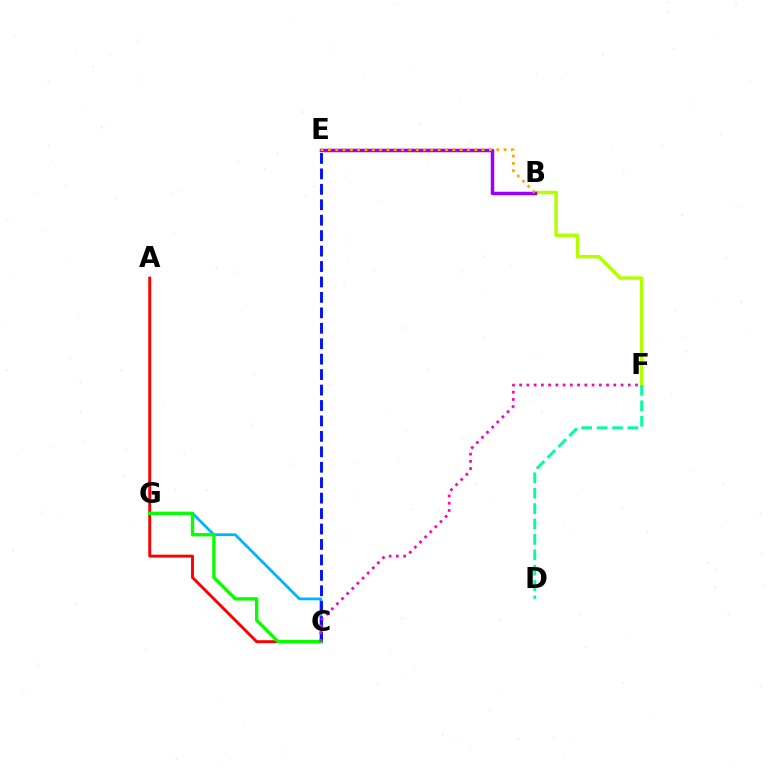{('B', 'F'): [{'color': '#b3ff00', 'line_style': 'solid', 'thickness': 2.5}], ('C', 'G'): [{'color': '#00b5ff', 'line_style': 'solid', 'thickness': 1.98}, {'color': '#08ff00', 'line_style': 'solid', 'thickness': 2.4}], ('A', 'C'): [{'color': '#ff0000', 'line_style': 'solid', 'thickness': 2.1}], ('C', 'E'): [{'color': '#0010ff', 'line_style': 'dashed', 'thickness': 2.1}], ('B', 'E'): [{'color': '#9b00ff', 'line_style': 'solid', 'thickness': 2.52}, {'color': '#ffa500', 'line_style': 'dotted', 'thickness': 1.99}], ('D', 'F'): [{'color': '#00ff9d', 'line_style': 'dashed', 'thickness': 2.09}], ('C', 'F'): [{'color': '#ff00bd', 'line_style': 'dotted', 'thickness': 1.97}]}